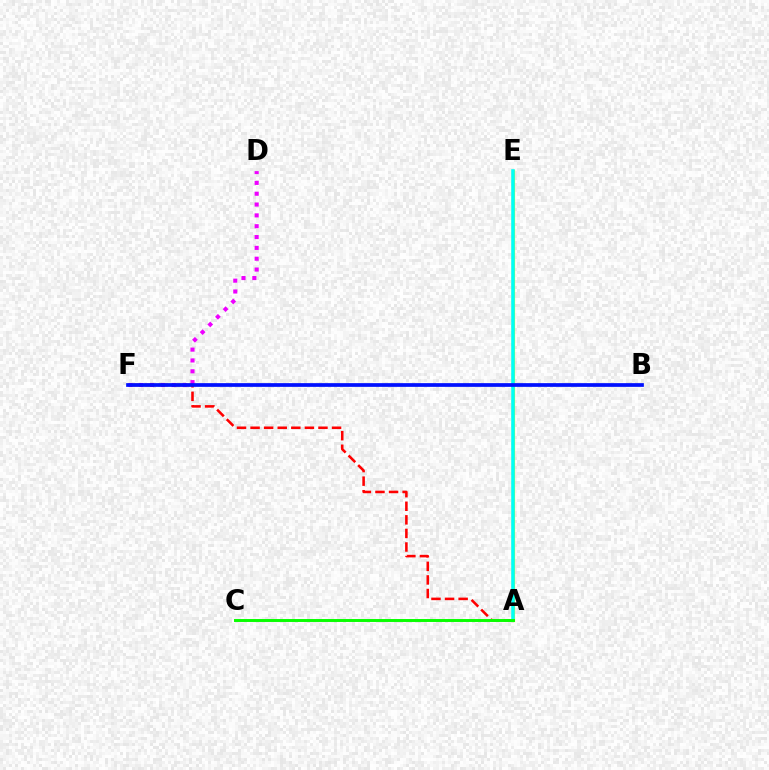{('D', 'F'): [{'color': '#ee00ff', 'line_style': 'dotted', 'thickness': 2.94}], ('A', 'F'): [{'color': '#ff0000', 'line_style': 'dashed', 'thickness': 1.84}], ('A', 'E'): [{'color': '#fcf500', 'line_style': 'solid', 'thickness': 2.3}, {'color': '#00fff6', 'line_style': 'solid', 'thickness': 2.55}], ('A', 'C'): [{'color': '#08ff00', 'line_style': 'solid', 'thickness': 2.12}], ('B', 'F'): [{'color': '#0010ff', 'line_style': 'solid', 'thickness': 2.67}]}